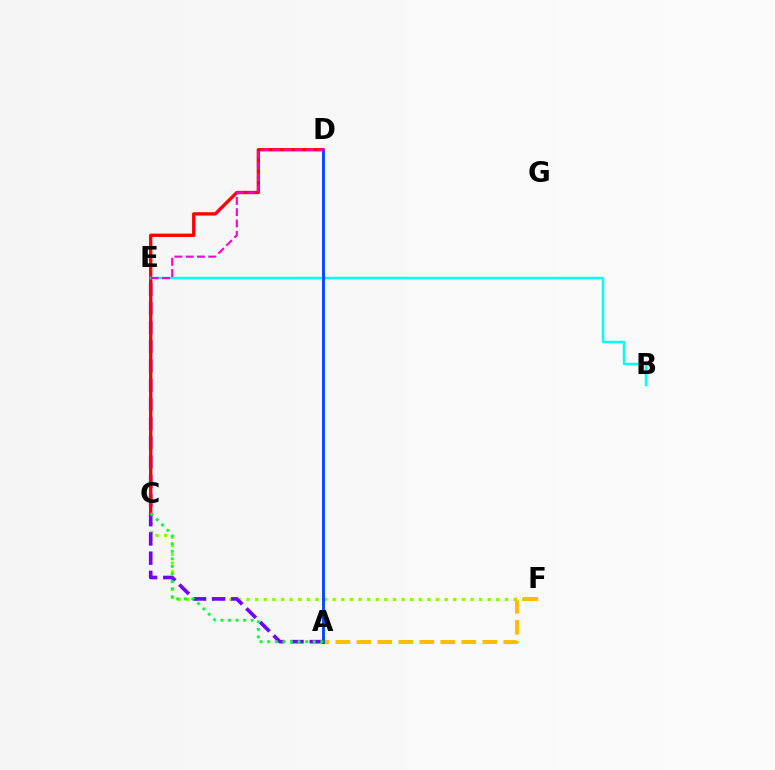{('C', 'F'): [{'color': '#84ff00', 'line_style': 'dotted', 'thickness': 2.34}], ('A', 'F'): [{'color': '#ffbd00', 'line_style': 'dashed', 'thickness': 2.85}], ('A', 'E'): [{'color': '#7200ff', 'line_style': 'dashed', 'thickness': 2.61}], ('C', 'D'): [{'color': '#ff0000', 'line_style': 'solid', 'thickness': 2.39}], ('B', 'E'): [{'color': '#00fff6', 'line_style': 'solid', 'thickness': 1.78}], ('A', 'D'): [{'color': '#004bff', 'line_style': 'solid', 'thickness': 2.1}], ('A', 'C'): [{'color': '#00ff39', 'line_style': 'dotted', 'thickness': 2.06}], ('D', 'E'): [{'color': '#ff00cf', 'line_style': 'dashed', 'thickness': 1.53}]}